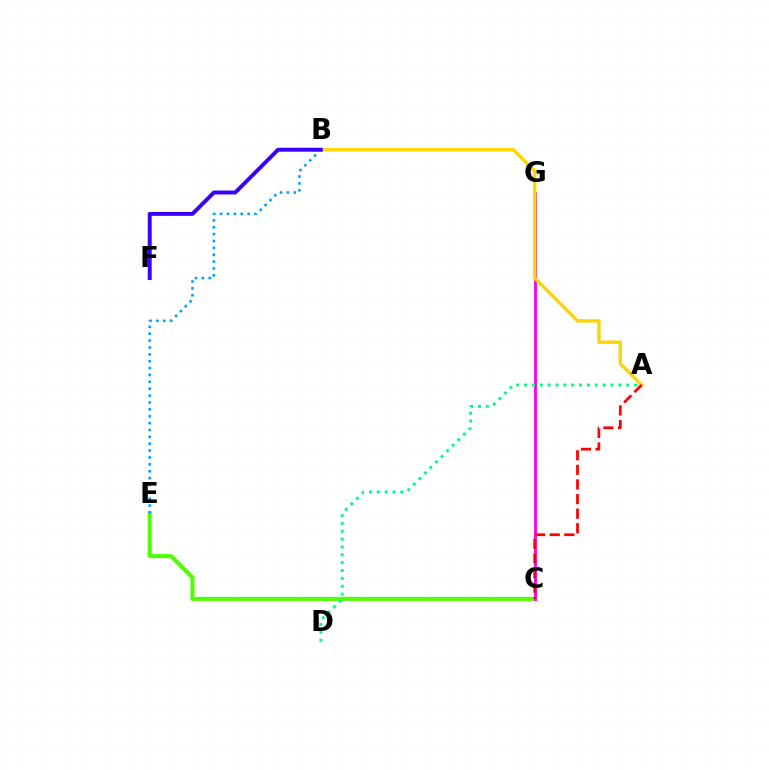{('C', 'E'): [{'color': '#4fff00', 'line_style': 'solid', 'thickness': 2.93}], ('C', 'G'): [{'color': '#ff00ed', 'line_style': 'solid', 'thickness': 2.05}], ('B', 'E'): [{'color': '#009eff', 'line_style': 'dotted', 'thickness': 1.87}], ('A', 'B'): [{'color': '#ffd500', 'line_style': 'solid', 'thickness': 2.44}], ('A', 'C'): [{'color': '#ff0000', 'line_style': 'dashed', 'thickness': 1.98}], ('B', 'F'): [{'color': '#3700ff', 'line_style': 'solid', 'thickness': 2.83}], ('A', 'D'): [{'color': '#00ff86', 'line_style': 'dotted', 'thickness': 2.13}]}